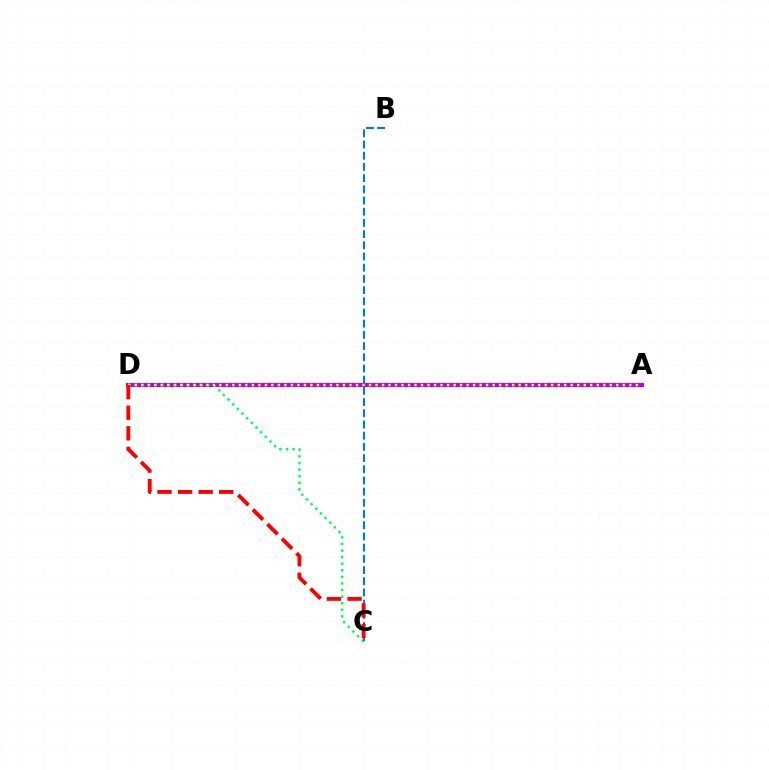{('A', 'D'): [{'color': '#b900ff', 'line_style': 'solid', 'thickness': 3.0}, {'color': '#d1ff00', 'line_style': 'dotted', 'thickness': 1.77}], ('C', 'D'): [{'color': '#00ff5c', 'line_style': 'dotted', 'thickness': 1.79}, {'color': '#ff0000', 'line_style': 'dashed', 'thickness': 2.79}], ('B', 'C'): [{'color': '#0074ff', 'line_style': 'dashed', 'thickness': 1.52}]}